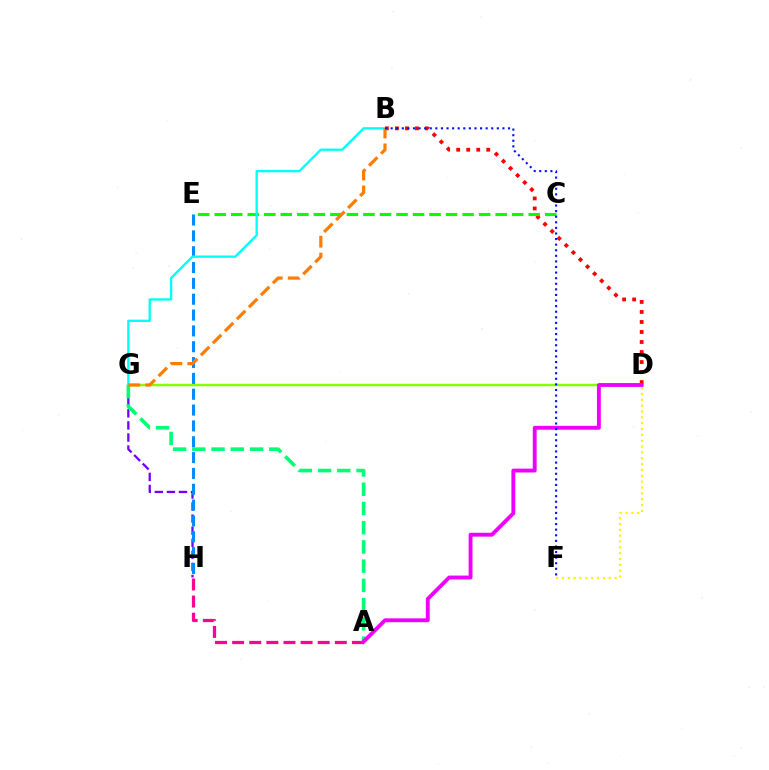{('D', 'G'): [{'color': '#84ff00', 'line_style': 'solid', 'thickness': 1.78}], ('G', 'H'): [{'color': '#7200ff', 'line_style': 'dashed', 'thickness': 1.64}], ('A', 'H'): [{'color': '#ff0094', 'line_style': 'dashed', 'thickness': 2.32}], ('A', 'G'): [{'color': '#00ff74', 'line_style': 'dashed', 'thickness': 2.61}], ('E', 'H'): [{'color': '#008cff', 'line_style': 'dashed', 'thickness': 2.15}], ('B', 'D'): [{'color': '#ff0000', 'line_style': 'dotted', 'thickness': 2.72}], ('A', 'D'): [{'color': '#ee00ff', 'line_style': 'solid', 'thickness': 2.78}], ('C', 'E'): [{'color': '#08ff00', 'line_style': 'dashed', 'thickness': 2.25}], ('B', 'G'): [{'color': '#00fff6', 'line_style': 'solid', 'thickness': 1.69}, {'color': '#ff7c00', 'line_style': 'dashed', 'thickness': 2.31}], ('B', 'F'): [{'color': '#0010ff', 'line_style': 'dotted', 'thickness': 1.52}], ('D', 'F'): [{'color': '#fcf500', 'line_style': 'dotted', 'thickness': 1.59}]}